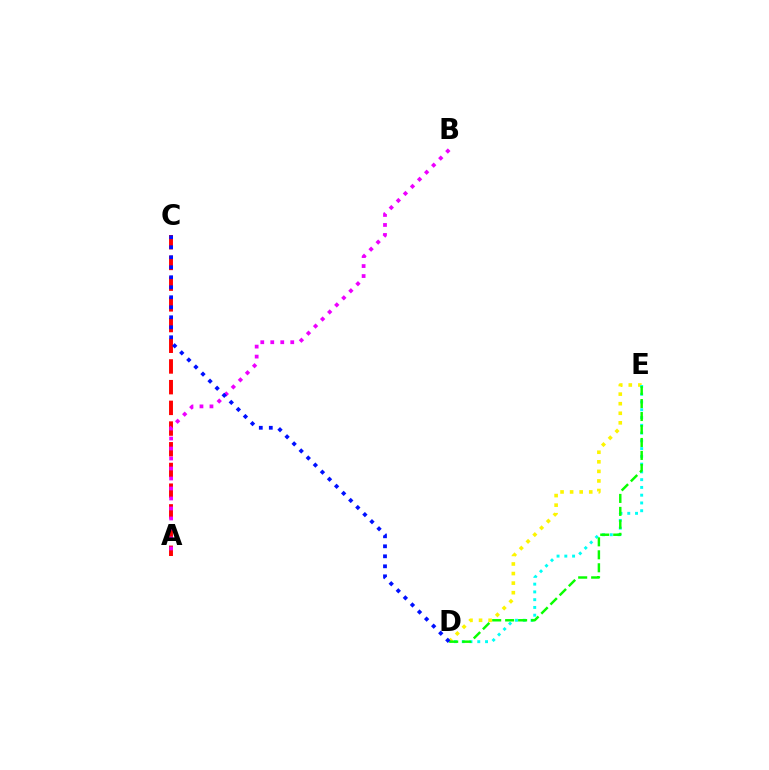{('A', 'C'): [{'color': '#ff0000', 'line_style': 'dashed', 'thickness': 2.81}], ('D', 'E'): [{'color': '#fcf500', 'line_style': 'dotted', 'thickness': 2.6}, {'color': '#00fff6', 'line_style': 'dotted', 'thickness': 2.11}, {'color': '#08ff00', 'line_style': 'dashed', 'thickness': 1.76}], ('A', 'B'): [{'color': '#ee00ff', 'line_style': 'dotted', 'thickness': 2.72}], ('C', 'D'): [{'color': '#0010ff', 'line_style': 'dotted', 'thickness': 2.72}]}